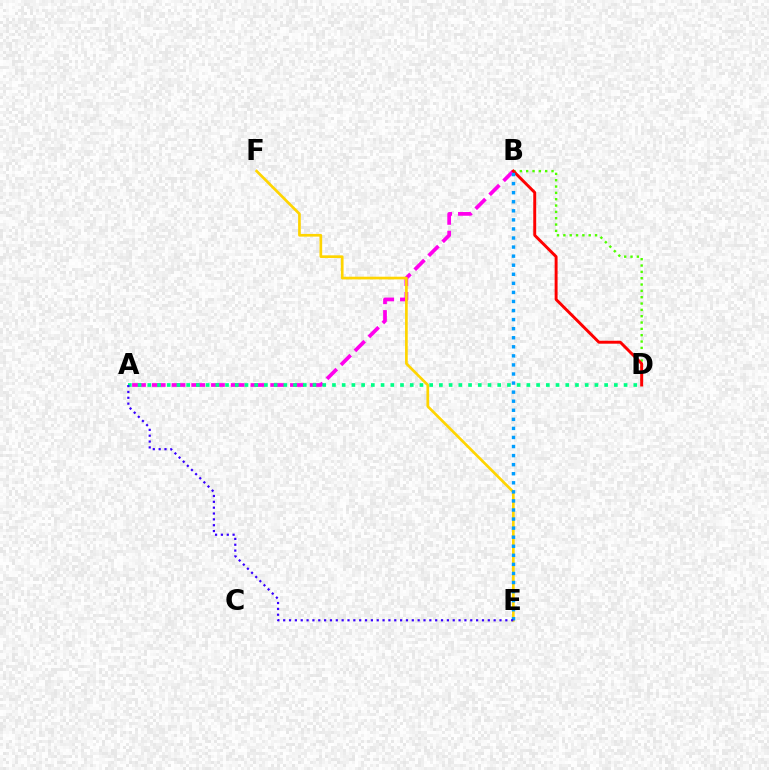{('A', 'B'): [{'color': '#ff00ed', 'line_style': 'dashed', 'thickness': 2.68}], ('A', 'D'): [{'color': '#00ff86', 'line_style': 'dotted', 'thickness': 2.64}], ('E', 'F'): [{'color': '#ffd500', 'line_style': 'solid', 'thickness': 1.93}], ('B', 'D'): [{'color': '#4fff00', 'line_style': 'dotted', 'thickness': 1.72}, {'color': '#ff0000', 'line_style': 'solid', 'thickness': 2.11}], ('B', 'E'): [{'color': '#009eff', 'line_style': 'dotted', 'thickness': 2.46}], ('A', 'E'): [{'color': '#3700ff', 'line_style': 'dotted', 'thickness': 1.59}]}